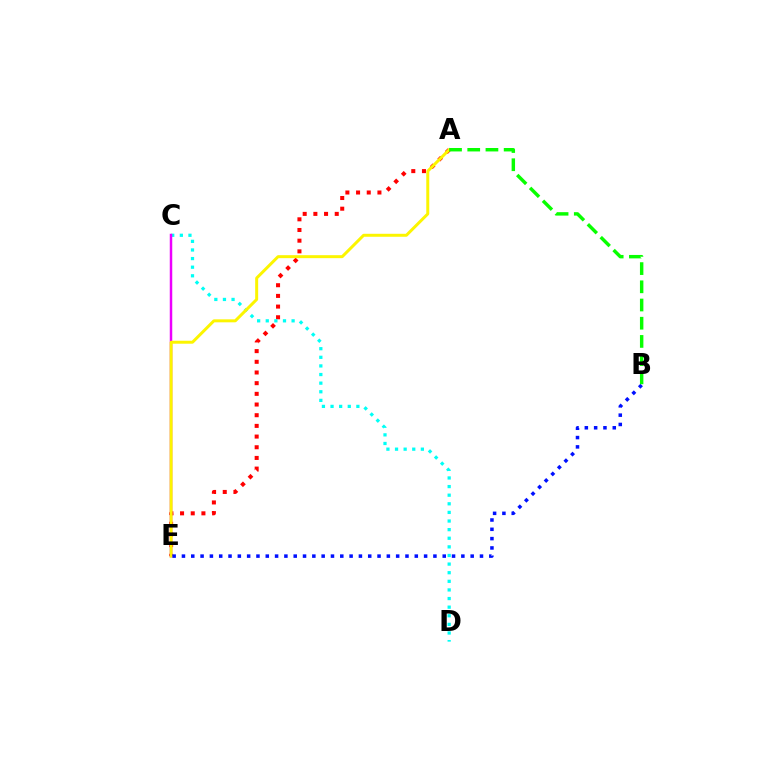{('A', 'E'): [{'color': '#ff0000', 'line_style': 'dotted', 'thickness': 2.9}, {'color': '#fcf500', 'line_style': 'solid', 'thickness': 2.14}], ('C', 'D'): [{'color': '#00fff6', 'line_style': 'dotted', 'thickness': 2.34}], ('C', 'E'): [{'color': '#ee00ff', 'line_style': 'solid', 'thickness': 1.79}], ('B', 'E'): [{'color': '#0010ff', 'line_style': 'dotted', 'thickness': 2.53}], ('A', 'B'): [{'color': '#08ff00', 'line_style': 'dashed', 'thickness': 2.47}]}